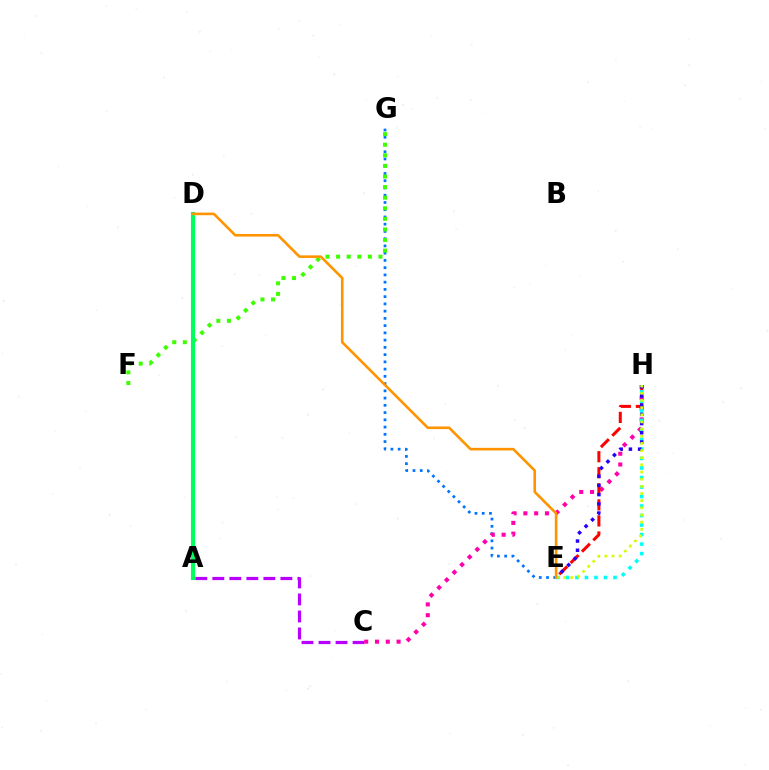{('E', 'G'): [{'color': '#0074ff', 'line_style': 'dotted', 'thickness': 1.97}], ('A', 'C'): [{'color': '#b900ff', 'line_style': 'dashed', 'thickness': 2.31}], ('F', 'G'): [{'color': '#3dff00', 'line_style': 'dotted', 'thickness': 2.88}], ('C', 'H'): [{'color': '#ff00ac', 'line_style': 'dotted', 'thickness': 2.93}], ('E', 'H'): [{'color': '#ff0000', 'line_style': 'dashed', 'thickness': 2.18}, {'color': '#00fff6', 'line_style': 'dotted', 'thickness': 2.58}, {'color': '#2500ff', 'line_style': 'dotted', 'thickness': 2.5}, {'color': '#d1ff00', 'line_style': 'dotted', 'thickness': 1.94}], ('A', 'D'): [{'color': '#00ff5c', 'line_style': 'solid', 'thickness': 2.97}], ('D', 'E'): [{'color': '#ff9400', 'line_style': 'solid', 'thickness': 1.88}]}